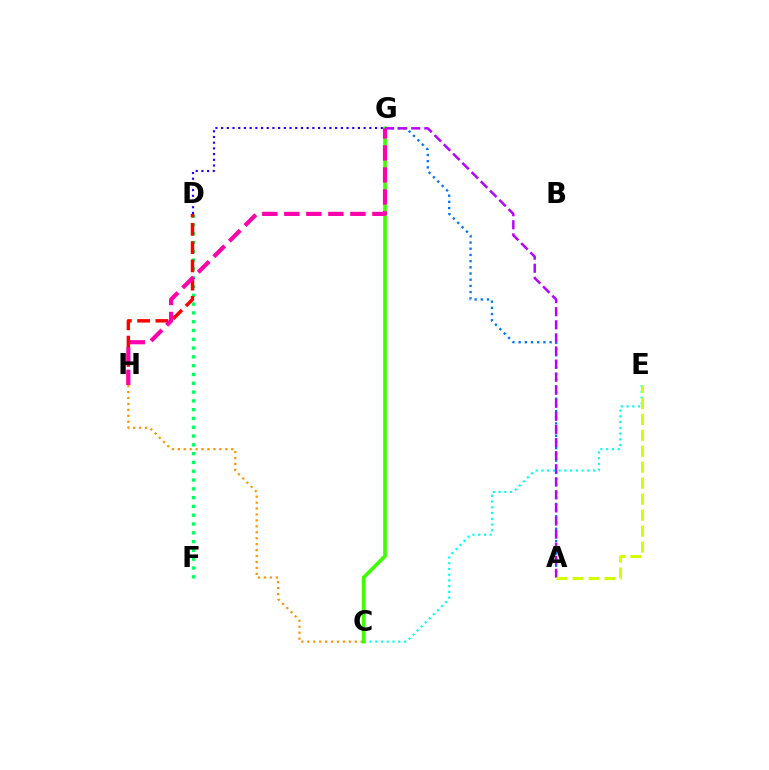{('C', 'E'): [{'color': '#00fff6', 'line_style': 'dotted', 'thickness': 1.56}], ('C', 'H'): [{'color': '#ff9400', 'line_style': 'dotted', 'thickness': 1.61}], ('D', 'F'): [{'color': '#00ff5c', 'line_style': 'dotted', 'thickness': 2.39}], ('A', 'G'): [{'color': '#0074ff', 'line_style': 'dotted', 'thickness': 1.68}, {'color': '#b900ff', 'line_style': 'dashed', 'thickness': 1.78}], ('D', 'H'): [{'color': '#ff0000', 'line_style': 'dashed', 'thickness': 2.48}], ('C', 'G'): [{'color': '#3dff00', 'line_style': 'solid', 'thickness': 2.62}], ('G', 'H'): [{'color': '#ff00ac', 'line_style': 'dashed', 'thickness': 2.99}], ('D', 'G'): [{'color': '#2500ff', 'line_style': 'dotted', 'thickness': 1.55}], ('A', 'E'): [{'color': '#d1ff00', 'line_style': 'dashed', 'thickness': 2.17}]}